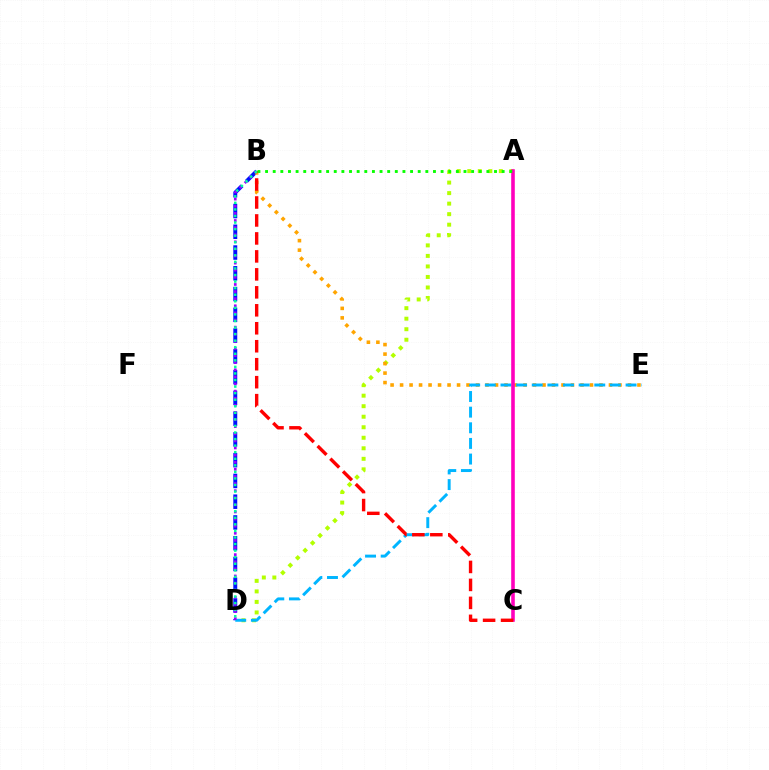{('A', 'D'): [{'color': '#b3ff00', 'line_style': 'dotted', 'thickness': 2.86}], ('B', 'D'): [{'color': '#0010ff', 'line_style': 'dashed', 'thickness': 2.82}, {'color': '#9b00ff', 'line_style': 'dotted', 'thickness': 1.93}, {'color': '#00ff9d', 'line_style': 'dotted', 'thickness': 1.78}], ('B', 'E'): [{'color': '#ffa500', 'line_style': 'dotted', 'thickness': 2.58}], ('D', 'E'): [{'color': '#00b5ff', 'line_style': 'dashed', 'thickness': 2.12}], ('A', 'C'): [{'color': '#ff00bd', 'line_style': 'solid', 'thickness': 2.59}], ('B', 'C'): [{'color': '#ff0000', 'line_style': 'dashed', 'thickness': 2.44}], ('A', 'B'): [{'color': '#08ff00', 'line_style': 'dotted', 'thickness': 2.07}]}